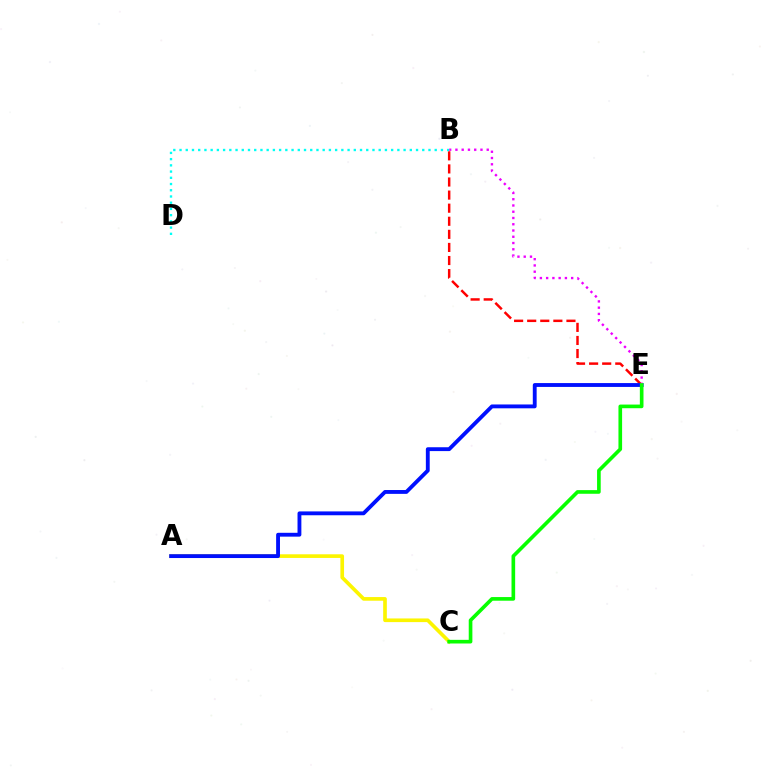{('B', 'E'): [{'color': '#ff0000', 'line_style': 'dashed', 'thickness': 1.78}, {'color': '#ee00ff', 'line_style': 'dotted', 'thickness': 1.7}], ('A', 'C'): [{'color': '#fcf500', 'line_style': 'solid', 'thickness': 2.63}], ('A', 'E'): [{'color': '#0010ff', 'line_style': 'solid', 'thickness': 2.77}], ('B', 'D'): [{'color': '#00fff6', 'line_style': 'dotted', 'thickness': 1.69}], ('C', 'E'): [{'color': '#08ff00', 'line_style': 'solid', 'thickness': 2.63}]}